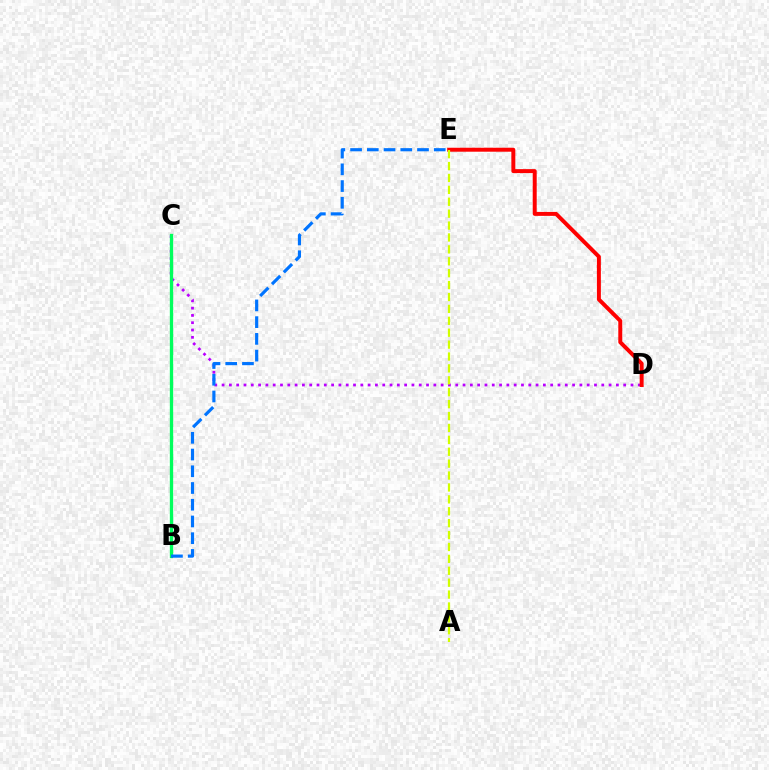{('C', 'D'): [{'color': '#b900ff', 'line_style': 'dotted', 'thickness': 1.98}], ('B', 'C'): [{'color': '#00ff5c', 'line_style': 'solid', 'thickness': 2.39}], ('D', 'E'): [{'color': '#ff0000', 'line_style': 'solid', 'thickness': 2.85}], ('B', 'E'): [{'color': '#0074ff', 'line_style': 'dashed', 'thickness': 2.27}], ('A', 'E'): [{'color': '#d1ff00', 'line_style': 'dashed', 'thickness': 1.62}]}